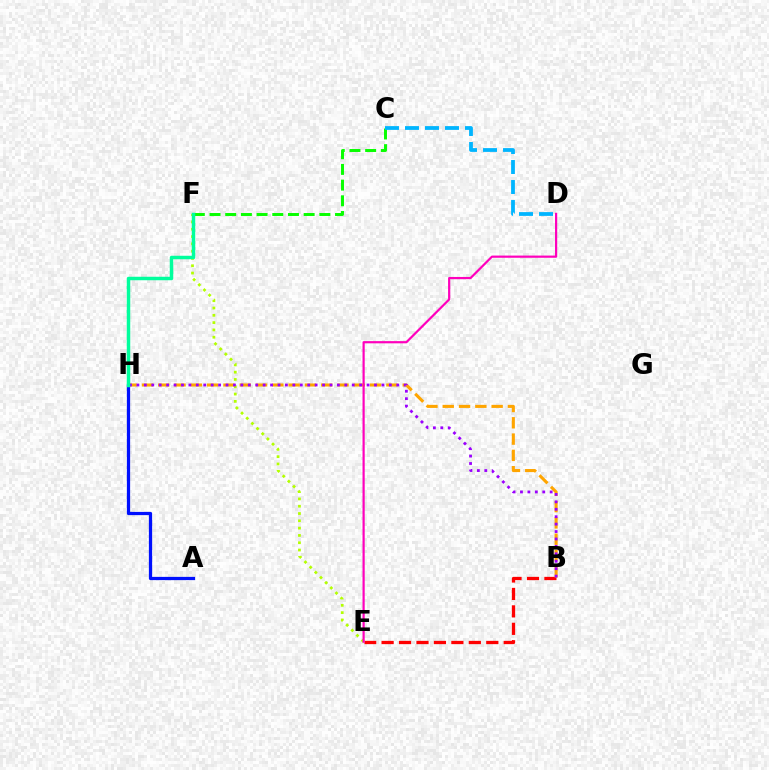{('C', 'F'): [{'color': '#08ff00', 'line_style': 'dashed', 'thickness': 2.13}], ('B', 'E'): [{'color': '#ff0000', 'line_style': 'dashed', 'thickness': 2.37}], ('C', 'D'): [{'color': '#00b5ff', 'line_style': 'dashed', 'thickness': 2.72}], ('B', 'H'): [{'color': '#ffa500', 'line_style': 'dashed', 'thickness': 2.21}, {'color': '#9b00ff', 'line_style': 'dotted', 'thickness': 2.02}], ('E', 'F'): [{'color': '#b3ff00', 'line_style': 'dotted', 'thickness': 1.98}], ('A', 'H'): [{'color': '#0010ff', 'line_style': 'solid', 'thickness': 2.33}], ('D', 'E'): [{'color': '#ff00bd', 'line_style': 'solid', 'thickness': 1.58}], ('F', 'H'): [{'color': '#00ff9d', 'line_style': 'solid', 'thickness': 2.5}]}